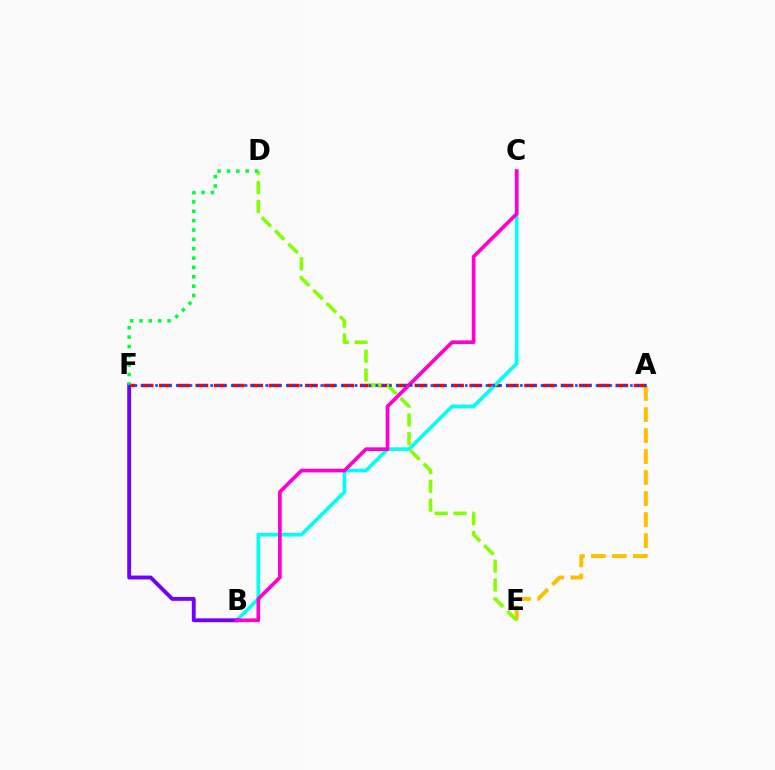{('A', 'E'): [{'color': '#ffbd00', 'line_style': 'dashed', 'thickness': 2.85}], ('A', 'F'): [{'color': '#ff0000', 'line_style': 'dashed', 'thickness': 2.48}, {'color': '#004bff', 'line_style': 'dotted', 'thickness': 1.87}], ('B', 'C'): [{'color': '#00fff6', 'line_style': 'solid', 'thickness': 2.63}, {'color': '#ff00cf', 'line_style': 'solid', 'thickness': 2.66}], ('D', 'E'): [{'color': '#84ff00', 'line_style': 'dashed', 'thickness': 2.56}], ('B', 'F'): [{'color': '#7200ff', 'line_style': 'solid', 'thickness': 2.78}], ('D', 'F'): [{'color': '#00ff39', 'line_style': 'dotted', 'thickness': 2.54}]}